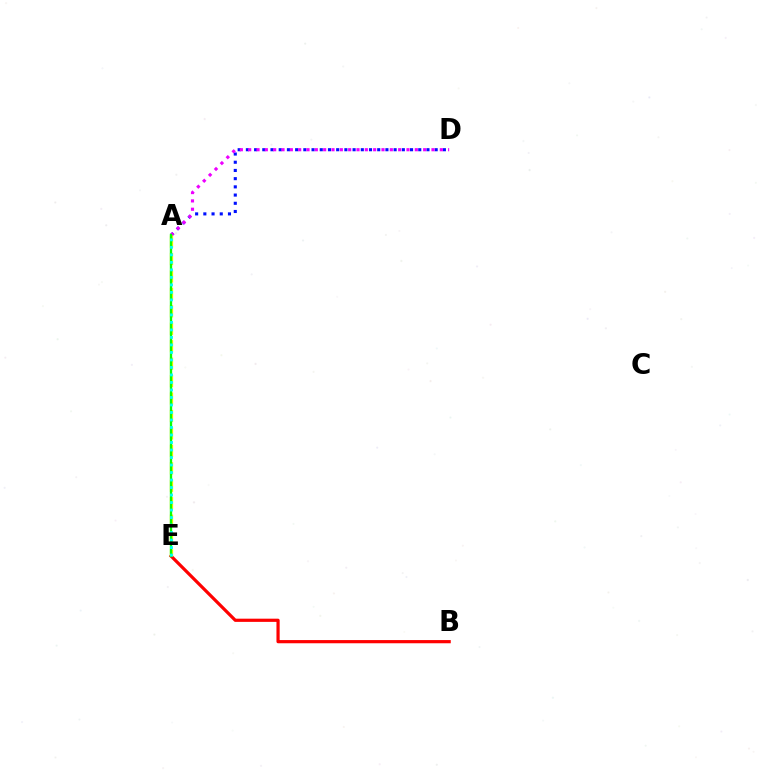{('B', 'E'): [{'color': '#ff0000', 'line_style': 'solid', 'thickness': 2.3}], ('A', 'D'): [{'color': '#0010ff', 'line_style': 'dotted', 'thickness': 2.23}, {'color': '#ee00ff', 'line_style': 'dotted', 'thickness': 2.26}], ('A', 'E'): [{'color': '#fcf500', 'line_style': 'dashed', 'thickness': 2.37}, {'color': '#08ff00', 'line_style': 'solid', 'thickness': 1.69}, {'color': '#00fff6', 'line_style': 'dotted', 'thickness': 2.04}]}